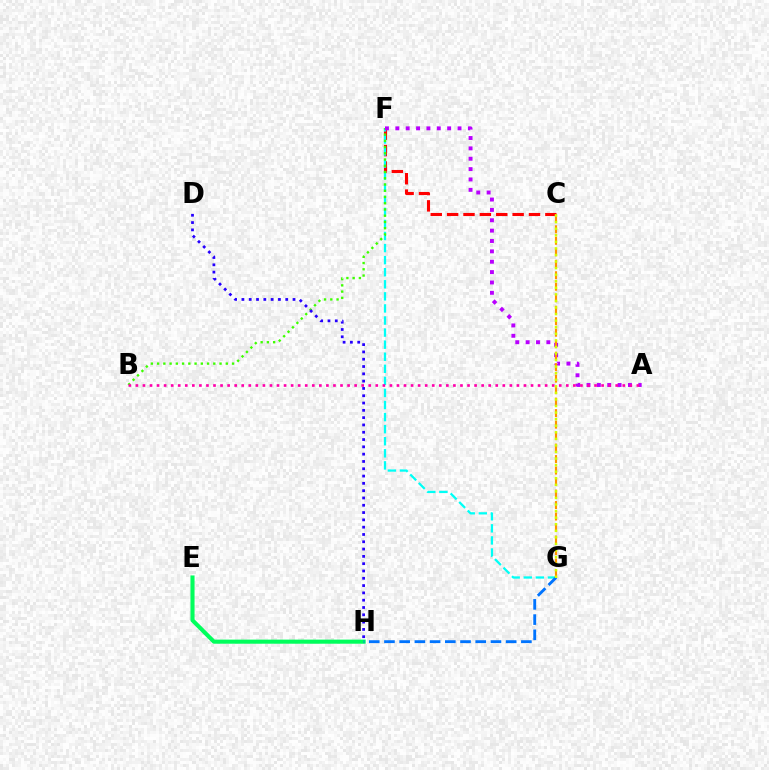{('C', 'F'): [{'color': '#ff0000', 'line_style': 'dashed', 'thickness': 2.22}], ('F', 'G'): [{'color': '#00fff6', 'line_style': 'dashed', 'thickness': 1.64}], ('B', 'F'): [{'color': '#3dff00', 'line_style': 'dotted', 'thickness': 1.7}], ('A', 'F'): [{'color': '#b900ff', 'line_style': 'dotted', 'thickness': 2.82}], ('D', 'H'): [{'color': '#2500ff', 'line_style': 'dotted', 'thickness': 1.98}], ('E', 'H'): [{'color': '#00ff5c', 'line_style': 'solid', 'thickness': 2.95}], ('C', 'G'): [{'color': '#ff9400', 'line_style': 'dashed', 'thickness': 1.56}, {'color': '#d1ff00', 'line_style': 'dotted', 'thickness': 1.78}], ('A', 'B'): [{'color': '#ff00ac', 'line_style': 'dotted', 'thickness': 1.92}], ('G', 'H'): [{'color': '#0074ff', 'line_style': 'dashed', 'thickness': 2.07}]}